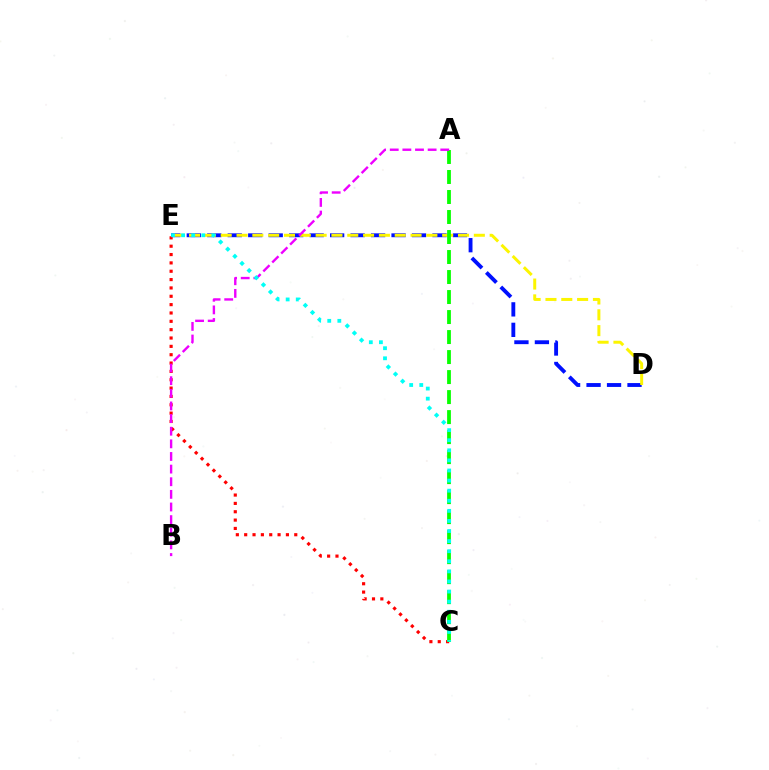{('D', 'E'): [{'color': '#0010ff', 'line_style': 'dashed', 'thickness': 2.78}, {'color': '#fcf500', 'line_style': 'dashed', 'thickness': 2.15}], ('C', 'E'): [{'color': '#ff0000', 'line_style': 'dotted', 'thickness': 2.27}, {'color': '#00fff6', 'line_style': 'dotted', 'thickness': 2.74}], ('A', 'C'): [{'color': '#08ff00', 'line_style': 'dashed', 'thickness': 2.72}], ('A', 'B'): [{'color': '#ee00ff', 'line_style': 'dashed', 'thickness': 1.72}]}